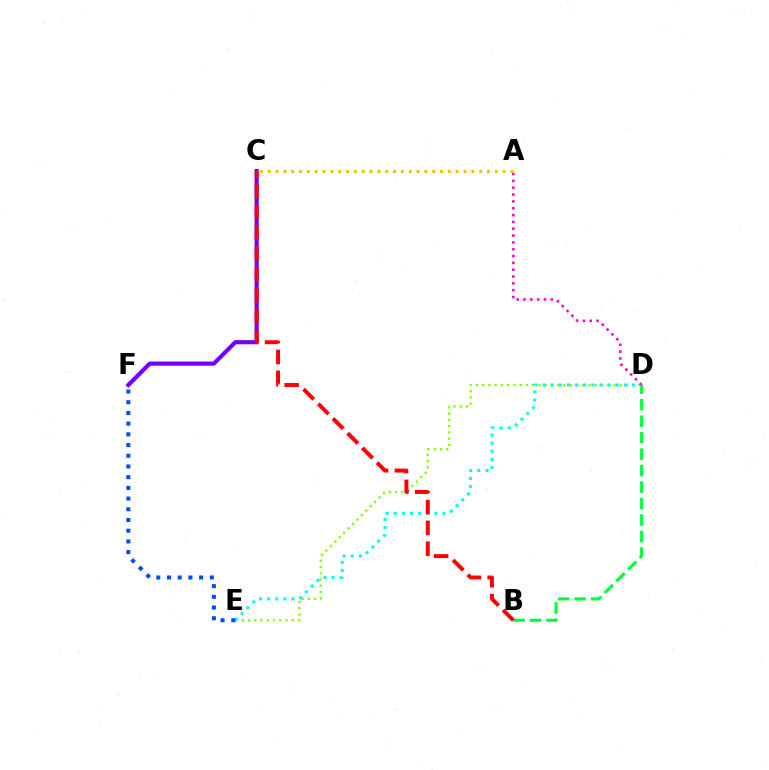{('D', 'E'): [{'color': '#84ff00', 'line_style': 'dotted', 'thickness': 1.7}, {'color': '#00fff6', 'line_style': 'dotted', 'thickness': 2.21}], ('C', 'F'): [{'color': '#7200ff', 'line_style': 'solid', 'thickness': 2.99}], ('A', 'D'): [{'color': '#ff00cf', 'line_style': 'dotted', 'thickness': 1.85}], ('B', 'D'): [{'color': '#00ff39', 'line_style': 'dashed', 'thickness': 2.24}], ('E', 'F'): [{'color': '#004bff', 'line_style': 'dotted', 'thickness': 2.91}], ('A', 'C'): [{'color': '#ffbd00', 'line_style': 'dotted', 'thickness': 2.13}], ('B', 'C'): [{'color': '#ff0000', 'line_style': 'dashed', 'thickness': 2.83}]}